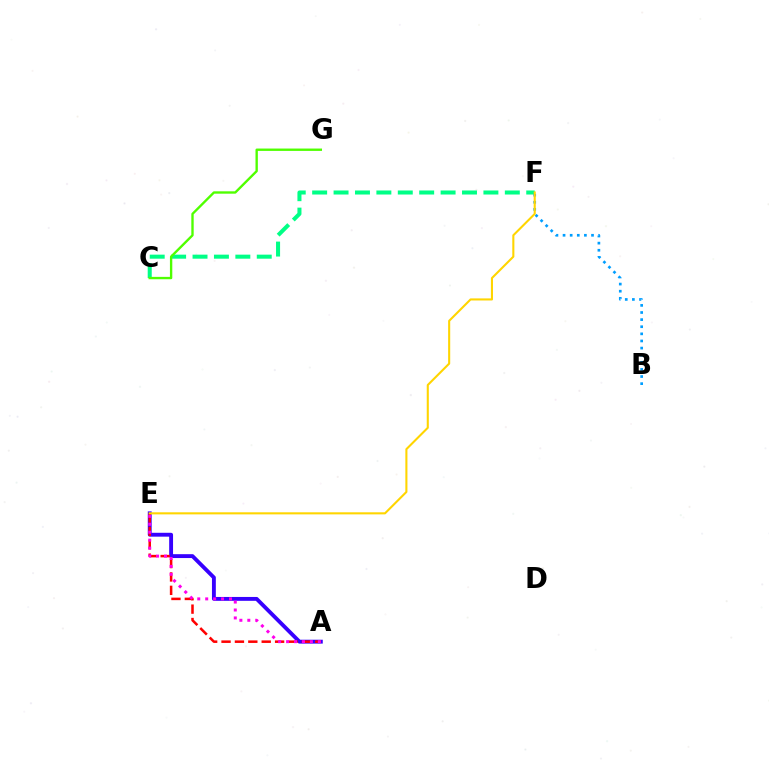{('A', 'E'): [{'color': '#3700ff', 'line_style': 'solid', 'thickness': 2.79}, {'color': '#ff0000', 'line_style': 'dashed', 'thickness': 1.82}, {'color': '#ff00ed', 'line_style': 'dotted', 'thickness': 2.16}], ('C', 'F'): [{'color': '#00ff86', 'line_style': 'dashed', 'thickness': 2.91}], ('C', 'G'): [{'color': '#4fff00', 'line_style': 'solid', 'thickness': 1.7}], ('B', 'F'): [{'color': '#009eff', 'line_style': 'dotted', 'thickness': 1.93}], ('E', 'F'): [{'color': '#ffd500', 'line_style': 'solid', 'thickness': 1.5}]}